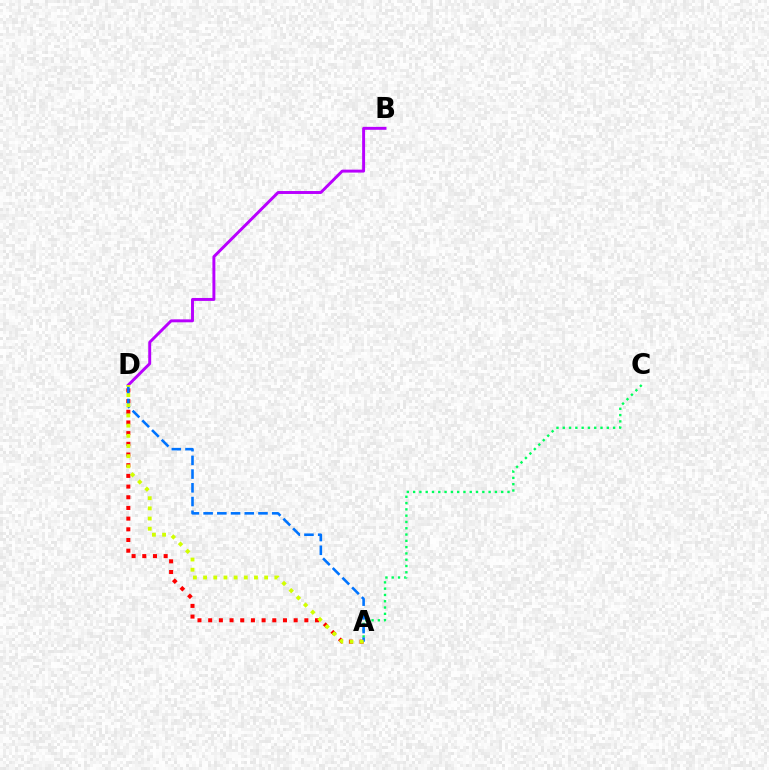{('A', 'C'): [{'color': '#00ff5c', 'line_style': 'dotted', 'thickness': 1.71}], ('B', 'D'): [{'color': '#b900ff', 'line_style': 'solid', 'thickness': 2.12}], ('A', 'D'): [{'color': '#ff0000', 'line_style': 'dotted', 'thickness': 2.9}, {'color': '#0074ff', 'line_style': 'dashed', 'thickness': 1.86}, {'color': '#d1ff00', 'line_style': 'dotted', 'thickness': 2.77}]}